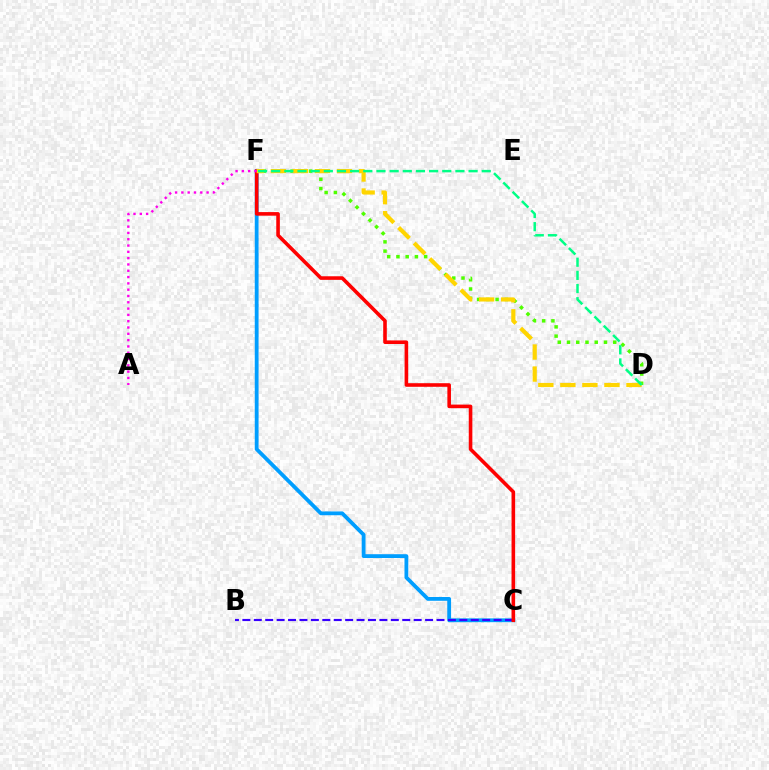{('C', 'F'): [{'color': '#009eff', 'line_style': 'solid', 'thickness': 2.74}, {'color': '#ff0000', 'line_style': 'solid', 'thickness': 2.59}], ('B', 'C'): [{'color': '#3700ff', 'line_style': 'dashed', 'thickness': 1.55}], ('D', 'F'): [{'color': '#4fff00', 'line_style': 'dotted', 'thickness': 2.51}, {'color': '#ffd500', 'line_style': 'dashed', 'thickness': 2.99}, {'color': '#00ff86', 'line_style': 'dashed', 'thickness': 1.79}], ('A', 'F'): [{'color': '#ff00ed', 'line_style': 'dotted', 'thickness': 1.71}]}